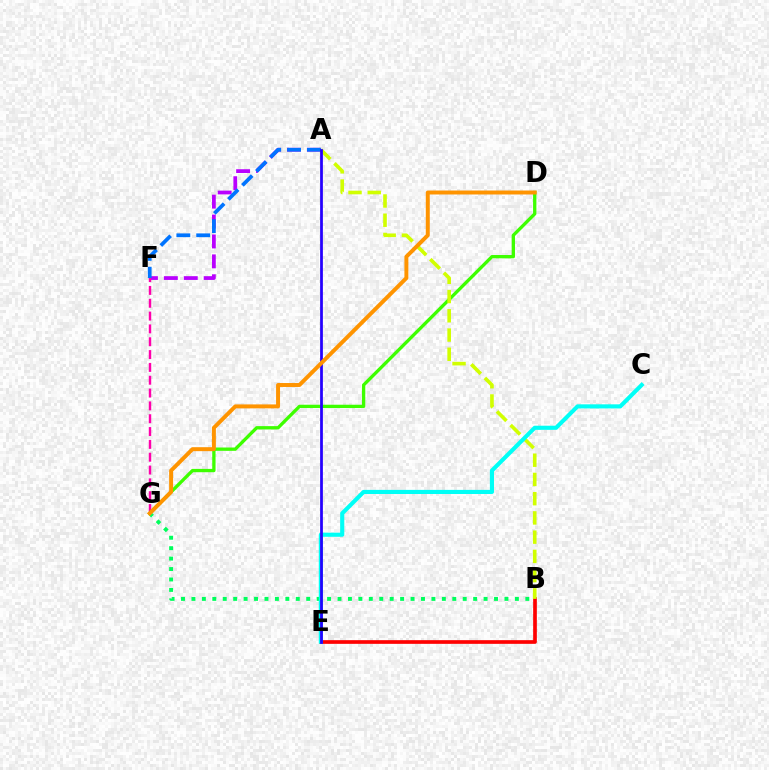{('A', 'F'): [{'color': '#b900ff', 'line_style': 'dashed', 'thickness': 2.7}, {'color': '#0074ff', 'line_style': 'dashed', 'thickness': 2.69}], ('F', 'G'): [{'color': '#ff00ac', 'line_style': 'dashed', 'thickness': 1.74}], ('B', 'G'): [{'color': '#00ff5c', 'line_style': 'dotted', 'thickness': 2.83}], ('D', 'G'): [{'color': '#3dff00', 'line_style': 'solid', 'thickness': 2.38}, {'color': '#ff9400', 'line_style': 'solid', 'thickness': 2.85}], ('B', 'E'): [{'color': '#ff0000', 'line_style': 'solid', 'thickness': 2.65}], ('A', 'B'): [{'color': '#d1ff00', 'line_style': 'dashed', 'thickness': 2.61}], ('C', 'E'): [{'color': '#00fff6', 'line_style': 'solid', 'thickness': 2.97}], ('A', 'E'): [{'color': '#2500ff', 'line_style': 'solid', 'thickness': 1.98}]}